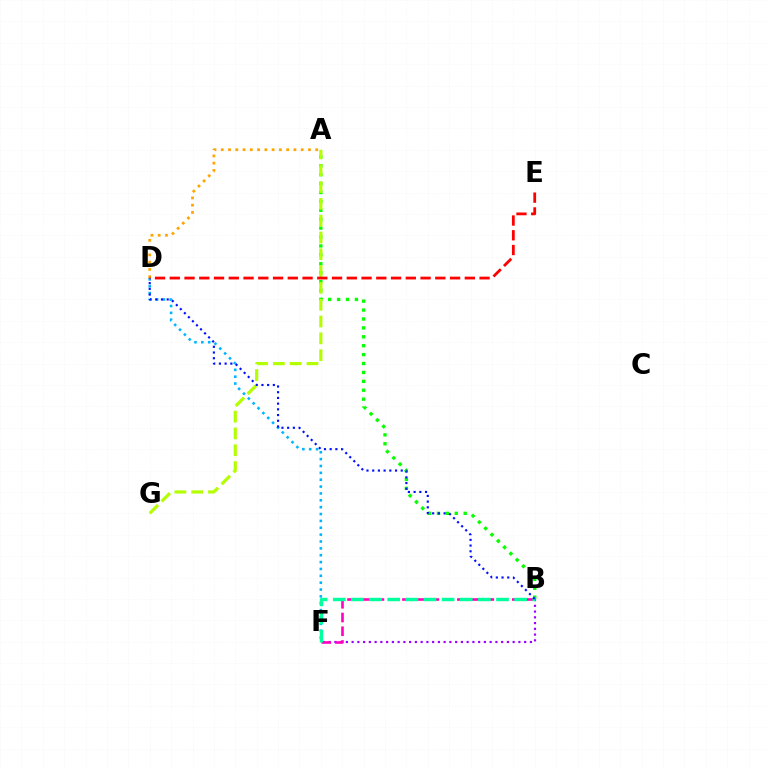{('B', 'F'): [{'color': '#9b00ff', 'line_style': 'dotted', 'thickness': 1.56}, {'color': '#ff00bd', 'line_style': 'dashed', 'thickness': 1.87}, {'color': '#00ff9d', 'line_style': 'dashed', 'thickness': 2.46}], ('A', 'B'): [{'color': '#08ff00', 'line_style': 'dotted', 'thickness': 2.42}], ('D', 'F'): [{'color': '#00b5ff', 'line_style': 'dotted', 'thickness': 1.86}], ('A', 'D'): [{'color': '#ffa500', 'line_style': 'dotted', 'thickness': 1.97}], ('A', 'G'): [{'color': '#b3ff00', 'line_style': 'dashed', 'thickness': 2.28}], ('B', 'D'): [{'color': '#0010ff', 'line_style': 'dotted', 'thickness': 1.55}], ('D', 'E'): [{'color': '#ff0000', 'line_style': 'dashed', 'thickness': 2.0}]}